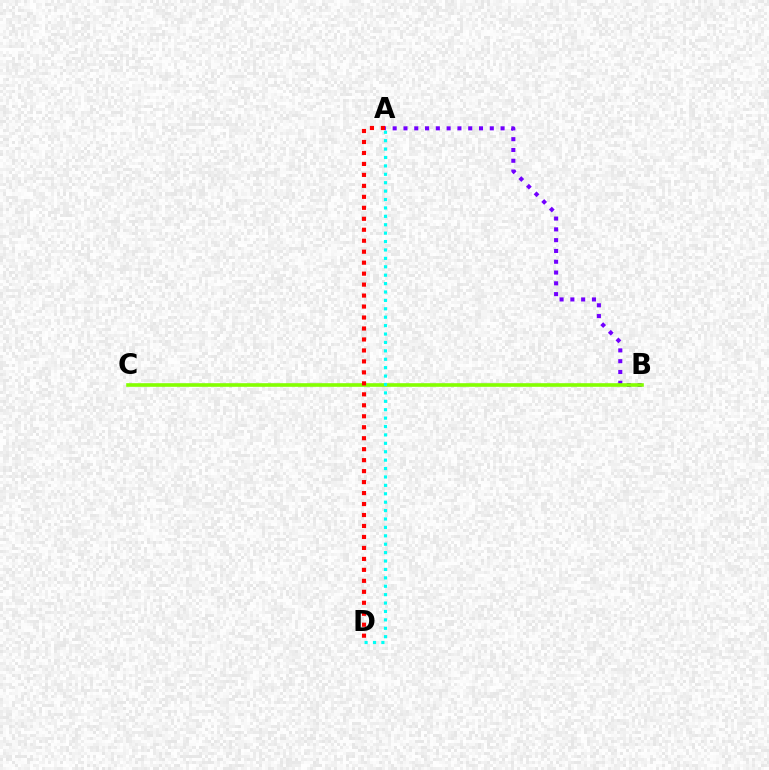{('A', 'B'): [{'color': '#7200ff', 'line_style': 'dotted', 'thickness': 2.93}], ('B', 'C'): [{'color': '#84ff00', 'line_style': 'solid', 'thickness': 2.6}], ('A', 'D'): [{'color': '#00fff6', 'line_style': 'dotted', 'thickness': 2.28}, {'color': '#ff0000', 'line_style': 'dotted', 'thickness': 2.98}]}